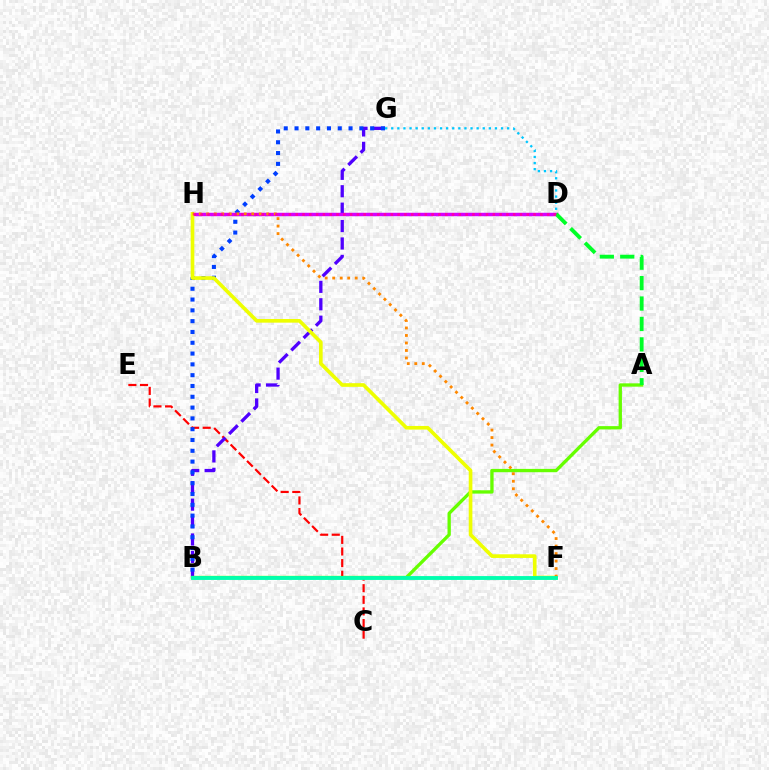{('C', 'E'): [{'color': '#ff0000', 'line_style': 'dashed', 'thickness': 1.58}], ('B', 'G'): [{'color': '#4f00ff', 'line_style': 'dashed', 'thickness': 2.37}, {'color': '#003fff', 'line_style': 'dotted', 'thickness': 2.94}], ('D', 'G'): [{'color': '#00c7ff', 'line_style': 'dotted', 'thickness': 1.66}], ('A', 'B'): [{'color': '#66ff00', 'line_style': 'solid', 'thickness': 2.39}], ('D', 'H'): [{'color': '#d600ff', 'line_style': 'solid', 'thickness': 2.49}, {'color': '#ff00a0', 'line_style': 'dotted', 'thickness': 1.85}], ('A', 'D'): [{'color': '#00ff27', 'line_style': 'dashed', 'thickness': 2.78}], ('F', 'H'): [{'color': '#eeff00', 'line_style': 'solid', 'thickness': 2.63}, {'color': '#ff8800', 'line_style': 'dotted', 'thickness': 2.04}], ('B', 'F'): [{'color': '#00ffaf', 'line_style': 'solid', 'thickness': 2.77}]}